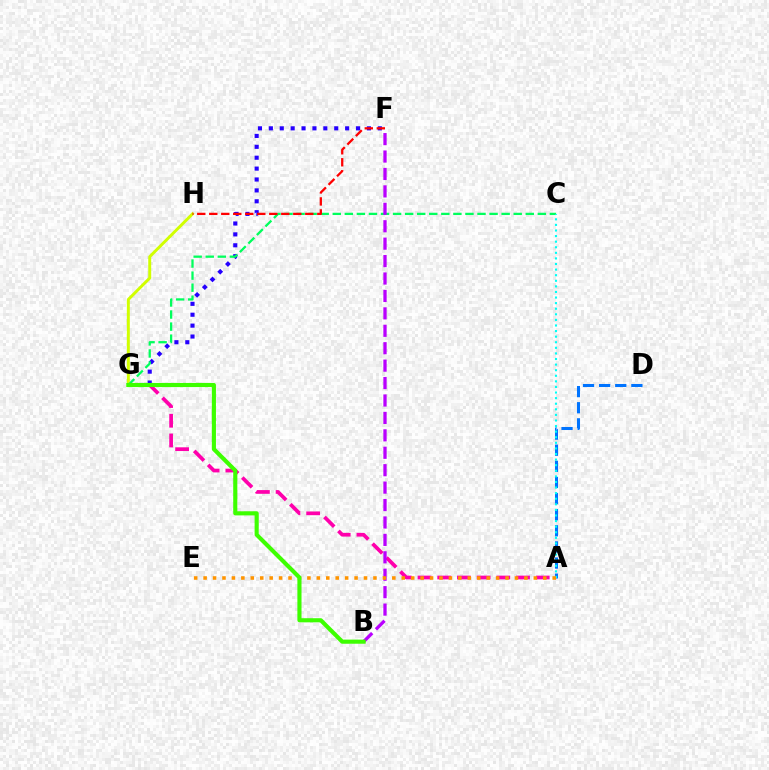{('F', 'G'): [{'color': '#2500ff', 'line_style': 'dotted', 'thickness': 2.96}], ('A', 'D'): [{'color': '#0074ff', 'line_style': 'dashed', 'thickness': 2.19}], ('A', 'G'): [{'color': '#ff00ac', 'line_style': 'dashed', 'thickness': 2.68}], ('G', 'H'): [{'color': '#d1ff00', 'line_style': 'solid', 'thickness': 2.12}], ('C', 'G'): [{'color': '#00ff5c', 'line_style': 'dashed', 'thickness': 1.64}], ('F', 'H'): [{'color': '#ff0000', 'line_style': 'dashed', 'thickness': 1.63}], ('A', 'C'): [{'color': '#00fff6', 'line_style': 'dotted', 'thickness': 1.52}], ('B', 'F'): [{'color': '#b900ff', 'line_style': 'dashed', 'thickness': 2.37}], ('A', 'E'): [{'color': '#ff9400', 'line_style': 'dotted', 'thickness': 2.56}], ('B', 'G'): [{'color': '#3dff00', 'line_style': 'solid', 'thickness': 2.97}]}